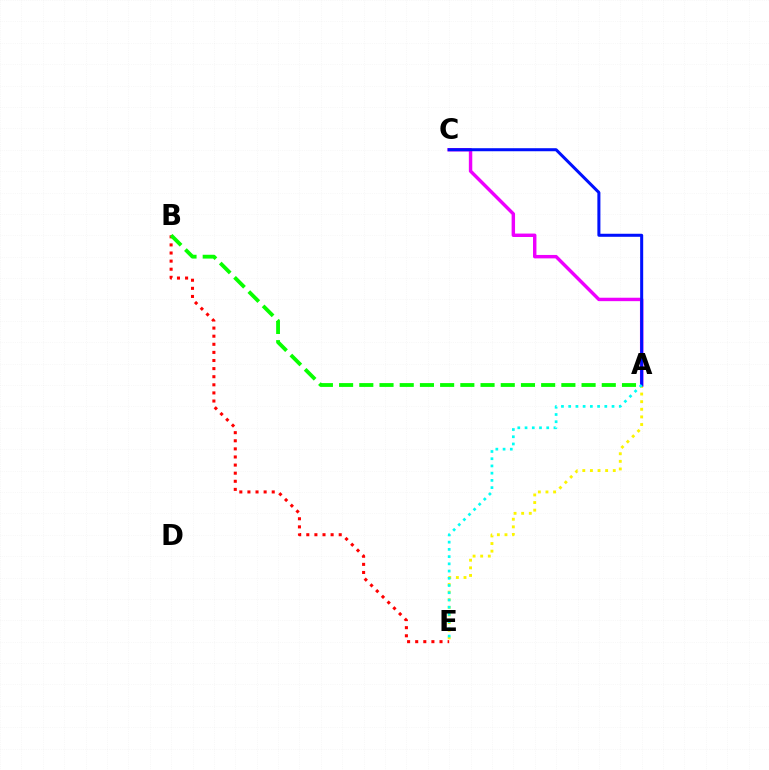{('B', 'E'): [{'color': '#ff0000', 'line_style': 'dotted', 'thickness': 2.2}], ('A', 'C'): [{'color': '#ee00ff', 'line_style': 'solid', 'thickness': 2.47}, {'color': '#0010ff', 'line_style': 'solid', 'thickness': 2.18}], ('A', 'B'): [{'color': '#08ff00', 'line_style': 'dashed', 'thickness': 2.75}], ('A', 'E'): [{'color': '#fcf500', 'line_style': 'dotted', 'thickness': 2.07}, {'color': '#00fff6', 'line_style': 'dotted', 'thickness': 1.96}]}